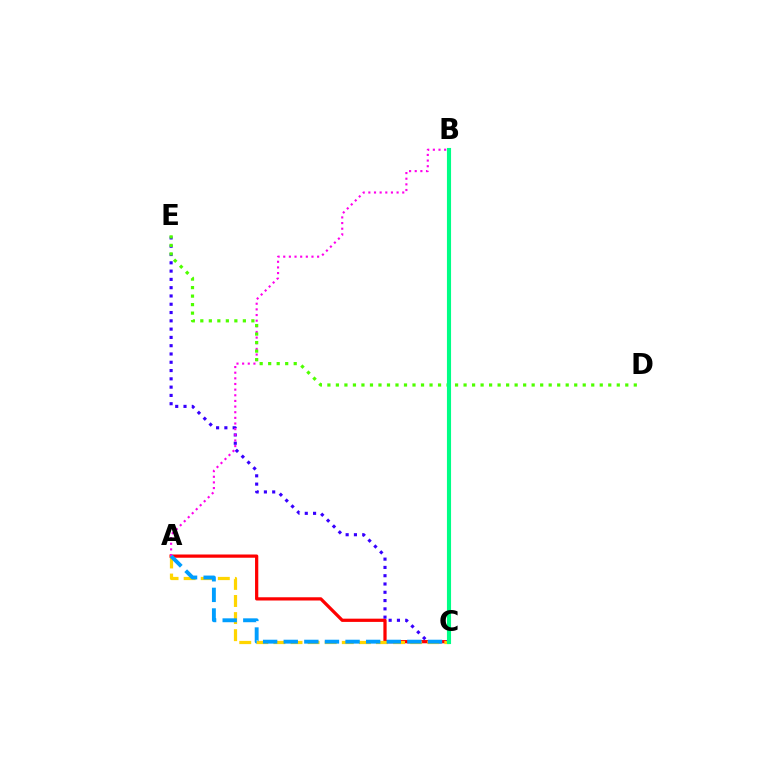{('A', 'C'): [{'color': '#ff0000', 'line_style': 'solid', 'thickness': 2.33}, {'color': '#ffd500', 'line_style': 'dashed', 'thickness': 2.32}, {'color': '#009eff', 'line_style': 'dashed', 'thickness': 2.8}], ('C', 'E'): [{'color': '#3700ff', 'line_style': 'dotted', 'thickness': 2.25}], ('A', 'B'): [{'color': '#ff00ed', 'line_style': 'dotted', 'thickness': 1.53}], ('D', 'E'): [{'color': '#4fff00', 'line_style': 'dotted', 'thickness': 2.31}], ('B', 'C'): [{'color': '#00ff86', 'line_style': 'solid', 'thickness': 2.96}]}